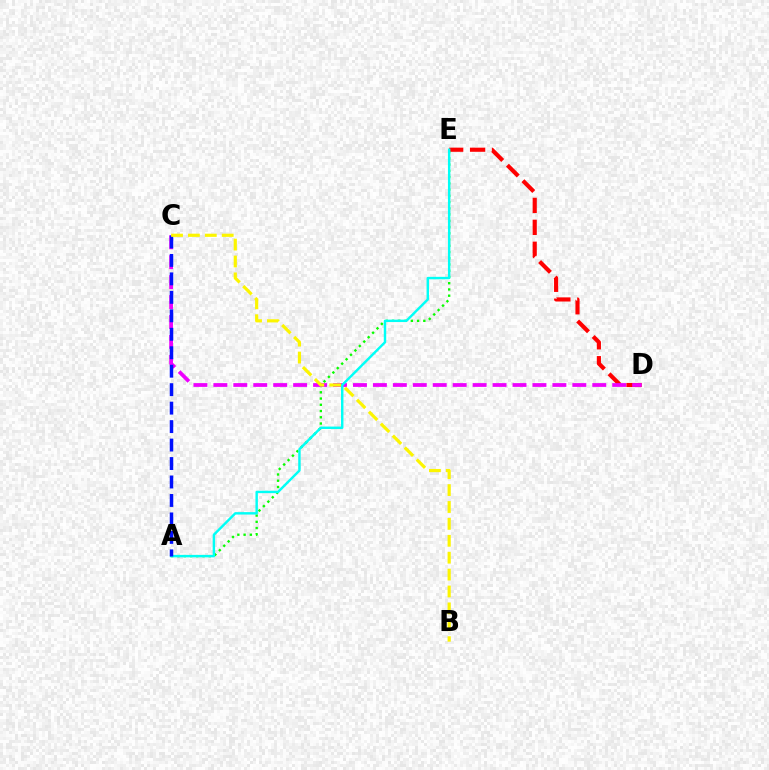{('D', 'E'): [{'color': '#ff0000', 'line_style': 'dashed', 'thickness': 2.98}], ('A', 'E'): [{'color': '#08ff00', 'line_style': 'dotted', 'thickness': 1.7}, {'color': '#00fff6', 'line_style': 'solid', 'thickness': 1.75}], ('C', 'D'): [{'color': '#ee00ff', 'line_style': 'dashed', 'thickness': 2.71}], ('A', 'C'): [{'color': '#0010ff', 'line_style': 'dashed', 'thickness': 2.51}], ('B', 'C'): [{'color': '#fcf500', 'line_style': 'dashed', 'thickness': 2.3}]}